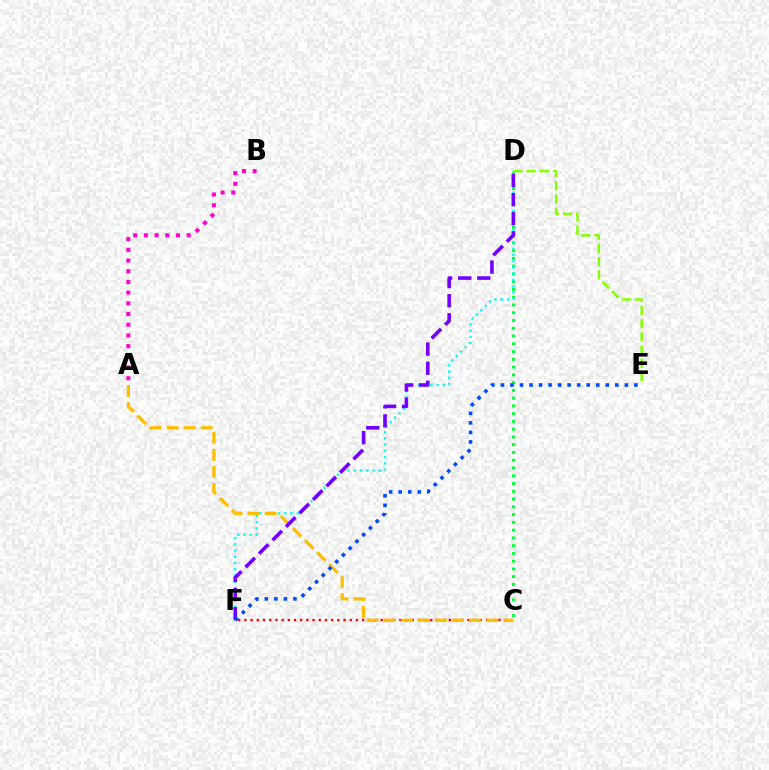{('C', 'D'): [{'color': '#00ff39', 'line_style': 'dotted', 'thickness': 2.11}], ('A', 'B'): [{'color': '#ff00cf', 'line_style': 'dotted', 'thickness': 2.91}], ('D', 'F'): [{'color': '#00fff6', 'line_style': 'dotted', 'thickness': 1.69}, {'color': '#7200ff', 'line_style': 'dashed', 'thickness': 2.59}], ('C', 'F'): [{'color': '#ff0000', 'line_style': 'dotted', 'thickness': 1.68}], ('A', 'C'): [{'color': '#ffbd00', 'line_style': 'dashed', 'thickness': 2.33}], ('D', 'E'): [{'color': '#84ff00', 'line_style': 'dashed', 'thickness': 1.79}], ('E', 'F'): [{'color': '#004bff', 'line_style': 'dotted', 'thickness': 2.59}]}